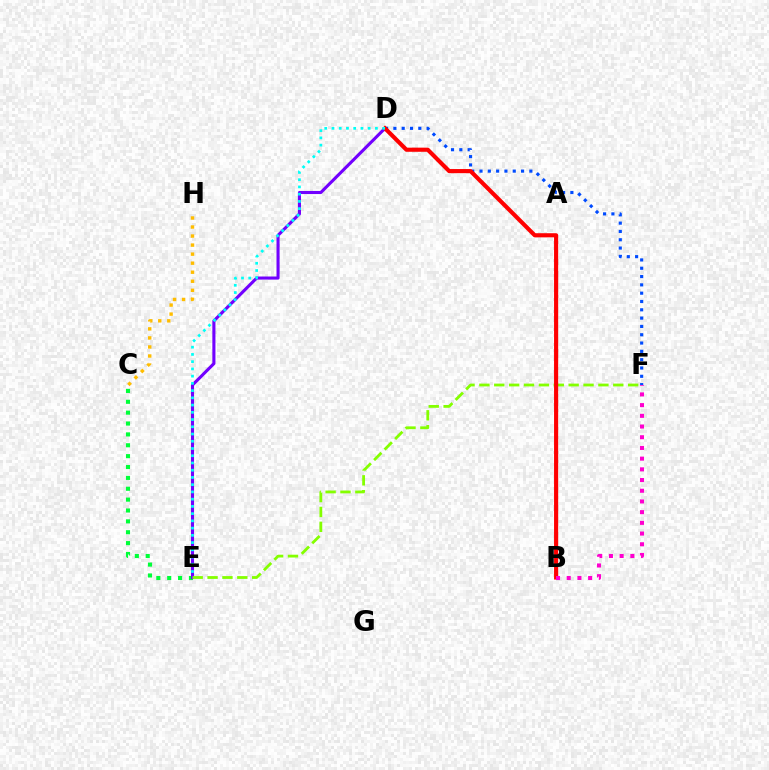{('C', 'H'): [{'color': '#ffbd00', 'line_style': 'dotted', 'thickness': 2.46}], ('C', 'E'): [{'color': '#00ff39', 'line_style': 'dotted', 'thickness': 2.95}], ('D', 'E'): [{'color': '#7200ff', 'line_style': 'solid', 'thickness': 2.23}, {'color': '#00fff6', 'line_style': 'dotted', 'thickness': 1.97}], ('E', 'F'): [{'color': '#84ff00', 'line_style': 'dashed', 'thickness': 2.02}], ('D', 'F'): [{'color': '#004bff', 'line_style': 'dotted', 'thickness': 2.26}], ('B', 'D'): [{'color': '#ff0000', 'line_style': 'solid', 'thickness': 2.97}], ('B', 'F'): [{'color': '#ff00cf', 'line_style': 'dotted', 'thickness': 2.91}]}